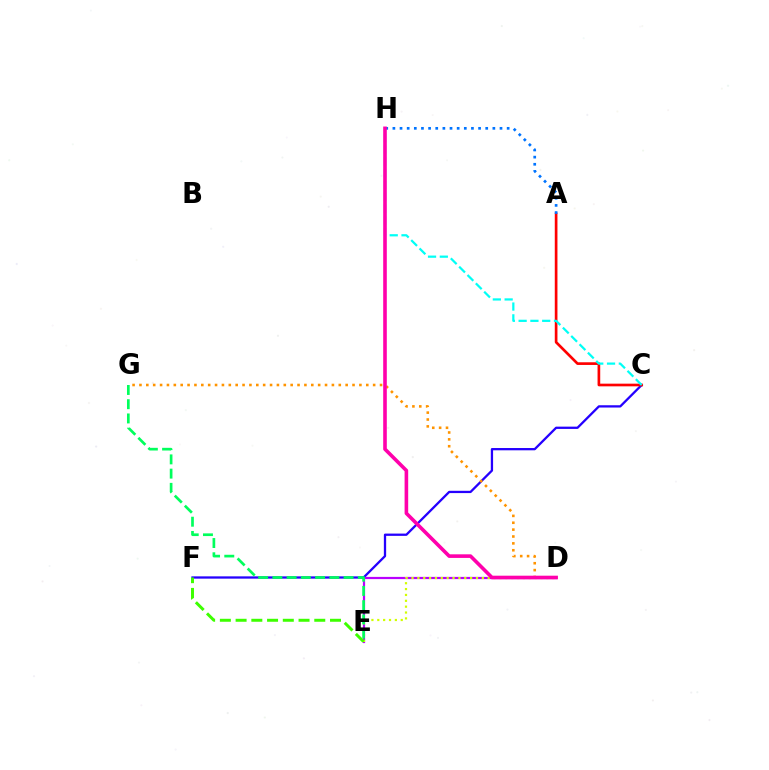{('C', 'F'): [{'color': '#2500ff', 'line_style': 'solid', 'thickness': 1.65}], ('D', 'E'): [{'color': '#b900ff', 'line_style': 'solid', 'thickness': 1.59}, {'color': '#d1ff00', 'line_style': 'dotted', 'thickness': 1.59}], ('A', 'C'): [{'color': '#ff0000', 'line_style': 'solid', 'thickness': 1.92}], ('C', 'H'): [{'color': '#00fff6', 'line_style': 'dashed', 'thickness': 1.6}], ('E', 'G'): [{'color': '#00ff5c', 'line_style': 'dashed', 'thickness': 1.93}], ('D', 'G'): [{'color': '#ff9400', 'line_style': 'dotted', 'thickness': 1.87}], ('E', 'F'): [{'color': '#3dff00', 'line_style': 'dashed', 'thickness': 2.14}], ('A', 'H'): [{'color': '#0074ff', 'line_style': 'dotted', 'thickness': 1.94}], ('D', 'H'): [{'color': '#ff00ac', 'line_style': 'solid', 'thickness': 2.6}]}